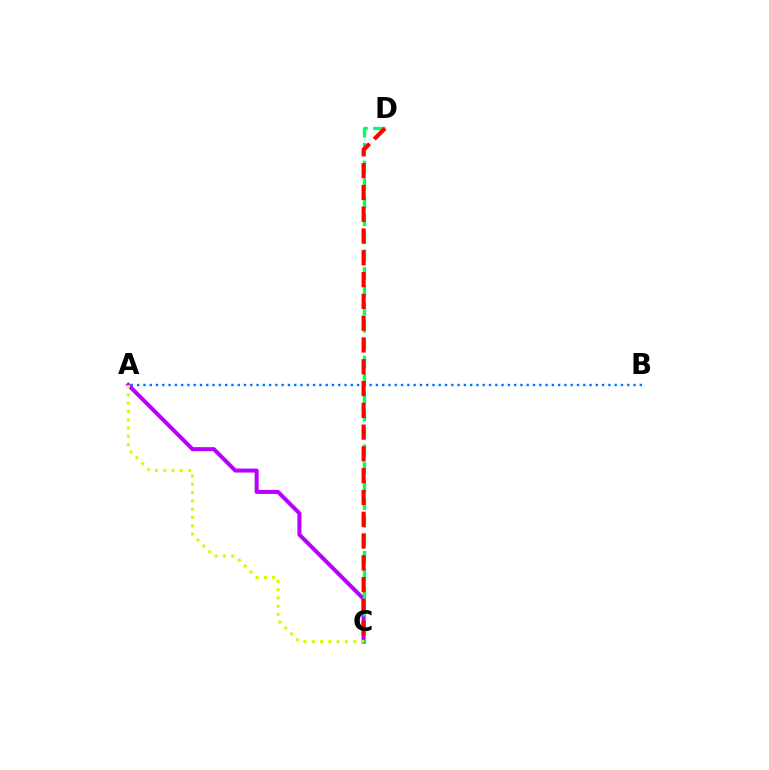{('A', 'C'): [{'color': '#b900ff', 'line_style': 'solid', 'thickness': 2.9}, {'color': '#d1ff00', 'line_style': 'dotted', 'thickness': 2.25}], ('C', 'D'): [{'color': '#00ff5c', 'line_style': 'dashed', 'thickness': 2.41}, {'color': '#ff0000', 'line_style': 'dashed', 'thickness': 2.96}], ('A', 'B'): [{'color': '#0074ff', 'line_style': 'dotted', 'thickness': 1.71}]}